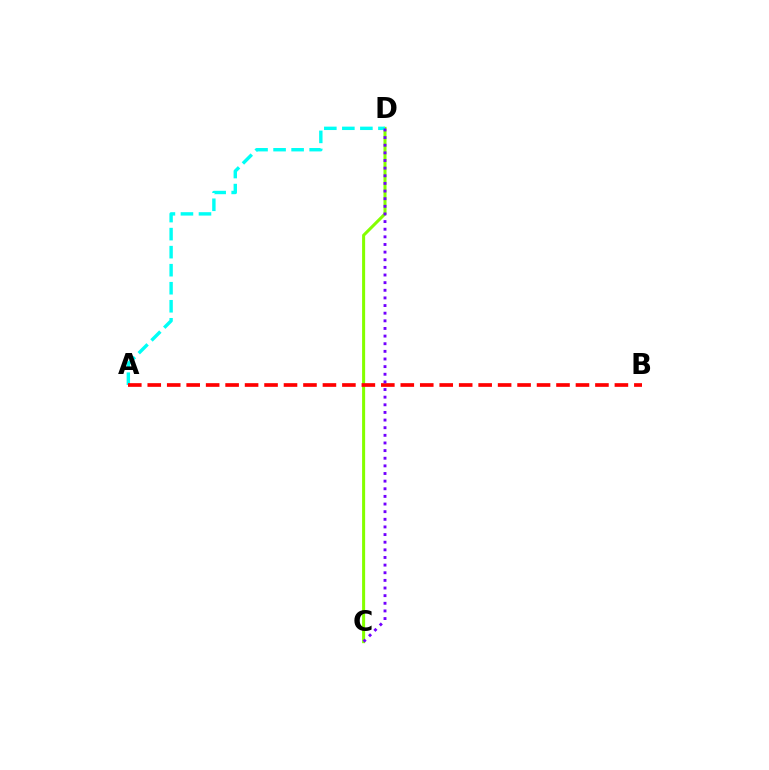{('C', 'D'): [{'color': '#84ff00', 'line_style': 'solid', 'thickness': 2.19}, {'color': '#7200ff', 'line_style': 'dotted', 'thickness': 2.07}], ('A', 'D'): [{'color': '#00fff6', 'line_style': 'dashed', 'thickness': 2.45}], ('A', 'B'): [{'color': '#ff0000', 'line_style': 'dashed', 'thickness': 2.64}]}